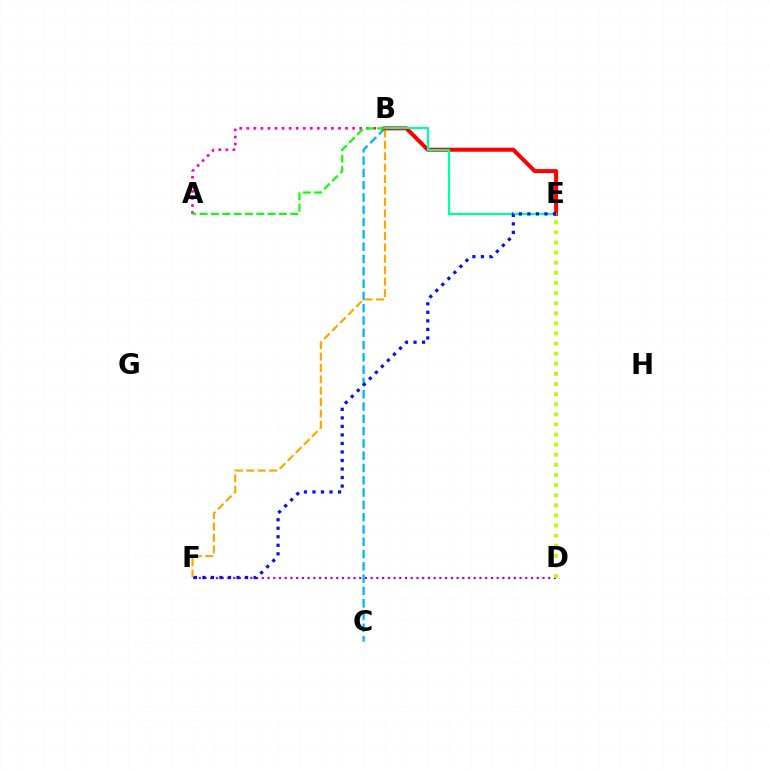{('B', 'C'): [{'color': '#00b5ff', 'line_style': 'dashed', 'thickness': 1.67}], ('B', 'F'): [{'color': '#ffa500', 'line_style': 'dashed', 'thickness': 1.55}], ('A', 'B'): [{'color': '#ff00bd', 'line_style': 'dotted', 'thickness': 1.92}, {'color': '#08ff00', 'line_style': 'dashed', 'thickness': 1.54}], ('B', 'E'): [{'color': '#ff0000', 'line_style': 'solid', 'thickness': 2.9}, {'color': '#00ff9d', 'line_style': 'solid', 'thickness': 1.57}], ('D', 'F'): [{'color': '#9b00ff', 'line_style': 'dotted', 'thickness': 1.56}], ('D', 'E'): [{'color': '#b3ff00', 'line_style': 'dotted', 'thickness': 2.75}], ('E', 'F'): [{'color': '#0010ff', 'line_style': 'dotted', 'thickness': 2.32}]}